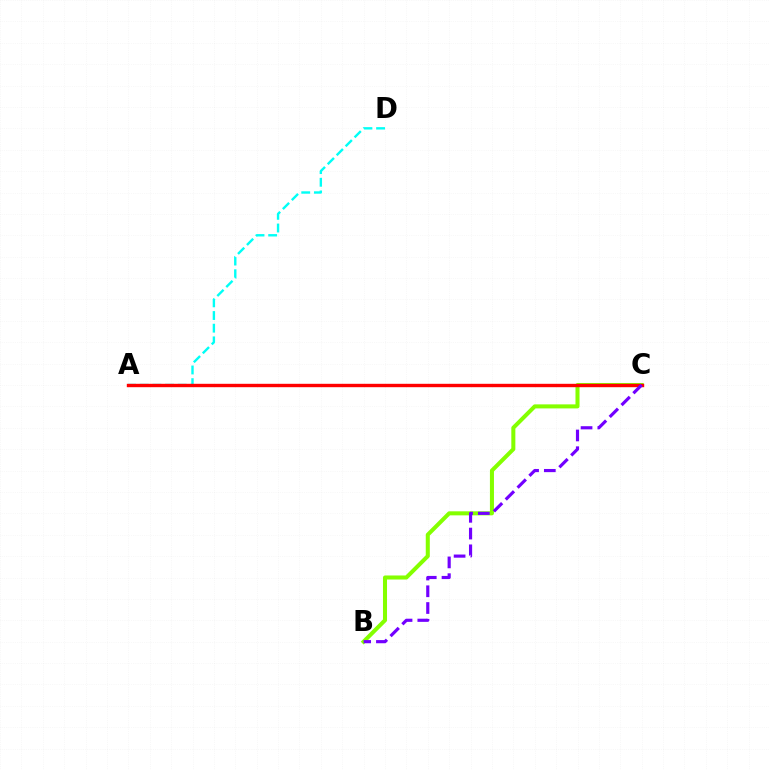{('A', 'D'): [{'color': '#00fff6', 'line_style': 'dashed', 'thickness': 1.72}], ('B', 'C'): [{'color': '#84ff00', 'line_style': 'solid', 'thickness': 2.91}, {'color': '#7200ff', 'line_style': 'dashed', 'thickness': 2.27}], ('A', 'C'): [{'color': '#ff0000', 'line_style': 'solid', 'thickness': 2.44}]}